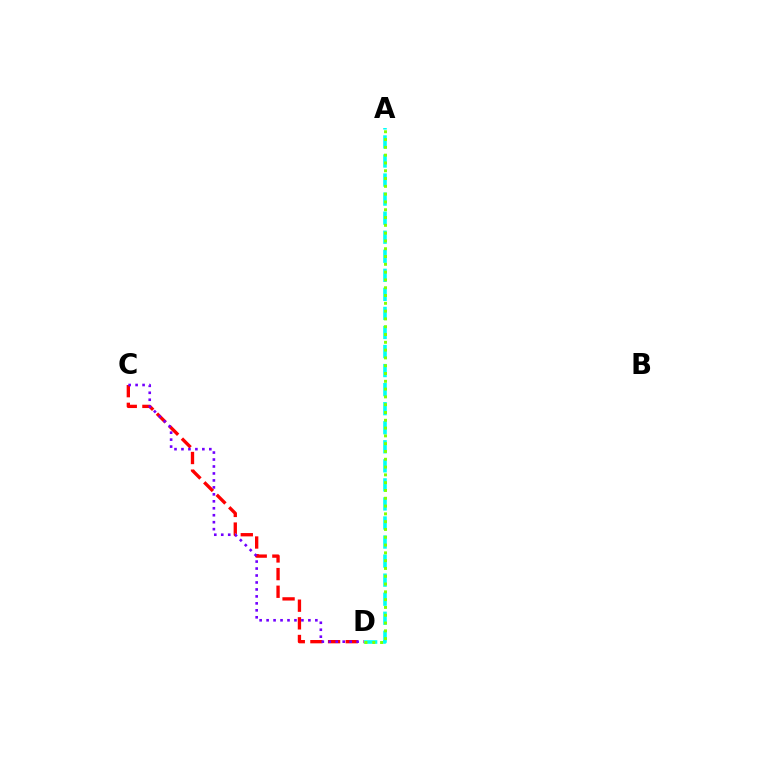{('C', 'D'): [{'color': '#ff0000', 'line_style': 'dashed', 'thickness': 2.4}, {'color': '#7200ff', 'line_style': 'dotted', 'thickness': 1.89}], ('A', 'D'): [{'color': '#00fff6', 'line_style': 'dashed', 'thickness': 2.59}, {'color': '#84ff00', 'line_style': 'dotted', 'thickness': 2.12}]}